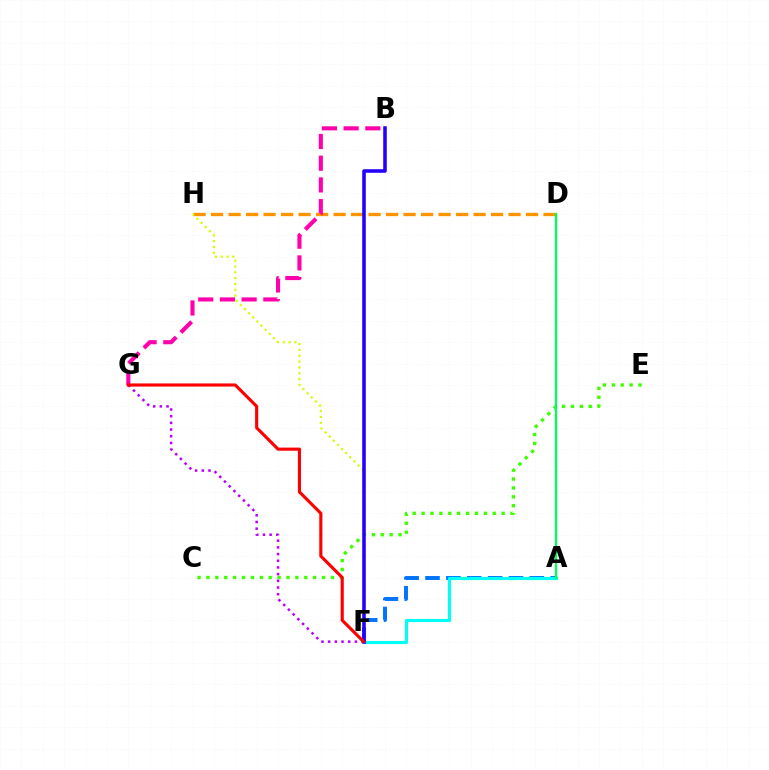{('A', 'F'): [{'color': '#0074ff', 'line_style': 'dashed', 'thickness': 2.84}, {'color': '#00fff6', 'line_style': 'solid', 'thickness': 2.25}], ('D', 'H'): [{'color': '#ff9400', 'line_style': 'dashed', 'thickness': 2.38}], ('C', 'E'): [{'color': '#3dff00', 'line_style': 'dotted', 'thickness': 2.42}], ('F', 'H'): [{'color': '#d1ff00', 'line_style': 'dotted', 'thickness': 1.59}], ('F', 'G'): [{'color': '#b900ff', 'line_style': 'dotted', 'thickness': 1.82}, {'color': '#ff0000', 'line_style': 'solid', 'thickness': 2.25}], ('B', 'F'): [{'color': '#2500ff', 'line_style': 'solid', 'thickness': 2.56}], ('B', 'G'): [{'color': '#ff00ac', 'line_style': 'dashed', 'thickness': 2.95}], ('A', 'D'): [{'color': '#00ff5c', 'line_style': 'solid', 'thickness': 1.67}]}